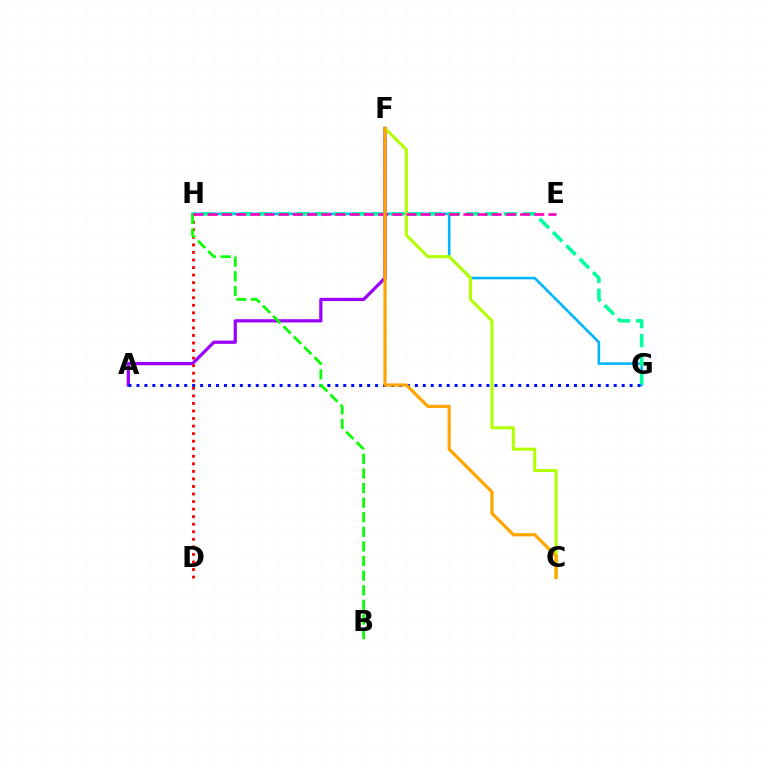{('G', 'H'): [{'color': '#00b5ff', 'line_style': 'solid', 'thickness': 1.85}, {'color': '#00ff9d', 'line_style': 'dashed', 'thickness': 2.57}], ('A', 'F'): [{'color': '#9b00ff', 'line_style': 'solid', 'thickness': 2.33}], ('C', 'F'): [{'color': '#b3ff00', 'line_style': 'solid', 'thickness': 2.21}, {'color': '#ffa500', 'line_style': 'solid', 'thickness': 2.3}], ('A', 'G'): [{'color': '#0010ff', 'line_style': 'dotted', 'thickness': 2.16}], ('D', 'H'): [{'color': '#ff0000', 'line_style': 'dotted', 'thickness': 2.05}], ('B', 'H'): [{'color': '#08ff00', 'line_style': 'dashed', 'thickness': 1.98}], ('E', 'H'): [{'color': '#ff00bd', 'line_style': 'dashed', 'thickness': 1.93}]}